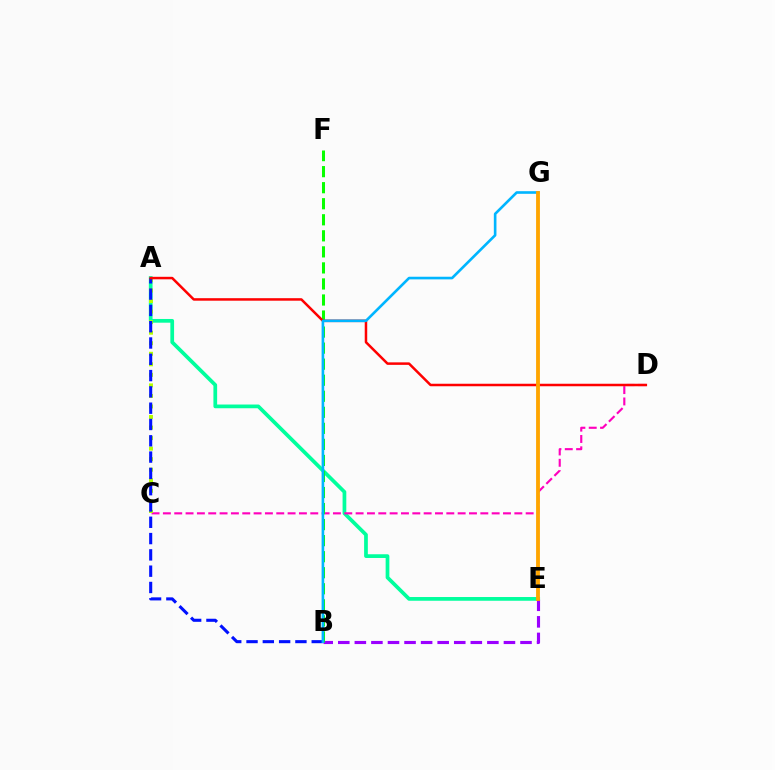{('A', 'E'): [{'color': '#00ff9d', 'line_style': 'solid', 'thickness': 2.68}], ('B', 'E'): [{'color': '#9b00ff', 'line_style': 'dashed', 'thickness': 2.25}], ('C', 'D'): [{'color': '#ff00bd', 'line_style': 'dashed', 'thickness': 1.54}], ('A', 'C'): [{'color': '#b3ff00', 'line_style': 'dotted', 'thickness': 2.86}], ('B', 'F'): [{'color': '#08ff00', 'line_style': 'dashed', 'thickness': 2.18}], ('A', 'B'): [{'color': '#0010ff', 'line_style': 'dashed', 'thickness': 2.21}], ('A', 'D'): [{'color': '#ff0000', 'line_style': 'solid', 'thickness': 1.8}], ('B', 'G'): [{'color': '#00b5ff', 'line_style': 'solid', 'thickness': 1.89}], ('E', 'G'): [{'color': '#ffa500', 'line_style': 'solid', 'thickness': 2.76}]}